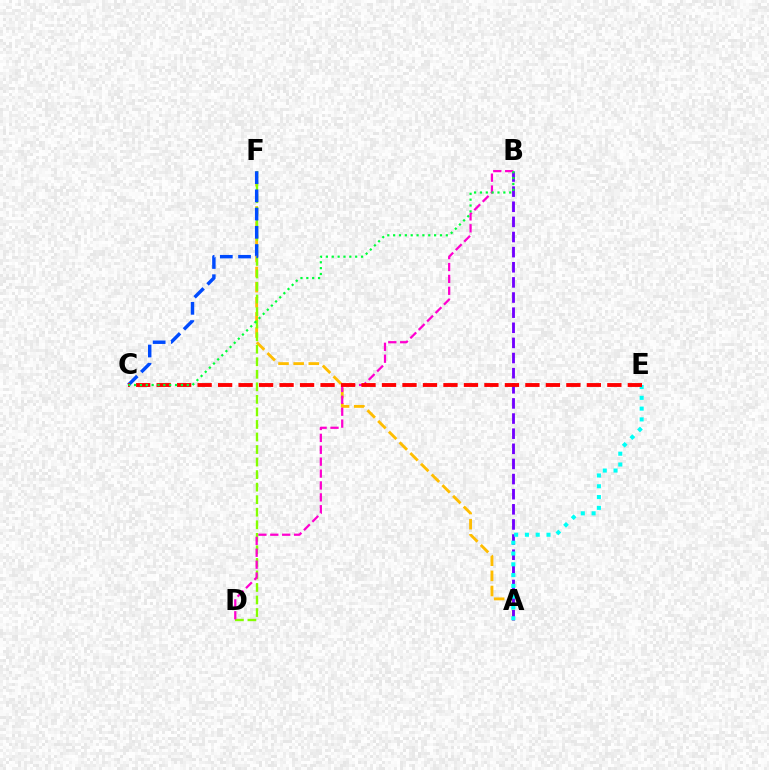{('A', 'F'): [{'color': '#ffbd00', 'line_style': 'dashed', 'thickness': 2.06}], ('D', 'F'): [{'color': '#84ff00', 'line_style': 'dashed', 'thickness': 1.7}], ('A', 'B'): [{'color': '#7200ff', 'line_style': 'dashed', 'thickness': 2.06}], ('B', 'D'): [{'color': '#ff00cf', 'line_style': 'dashed', 'thickness': 1.62}], ('A', 'E'): [{'color': '#00fff6', 'line_style': 'dotted', 'thickness': 2.93}], ('C', 'F'): [{'color': '#004bff', 'line_style': 'dashed', 'thickness': 2.48}], ('C', 'E'): [{'color': '#ff0000', 'line_style': 'dashed', 'thickness': 2.78}], ('B', 'C'): [{'color': '#00ff39', 'line_style': 'dotted', 'thickness': 1.59}]}